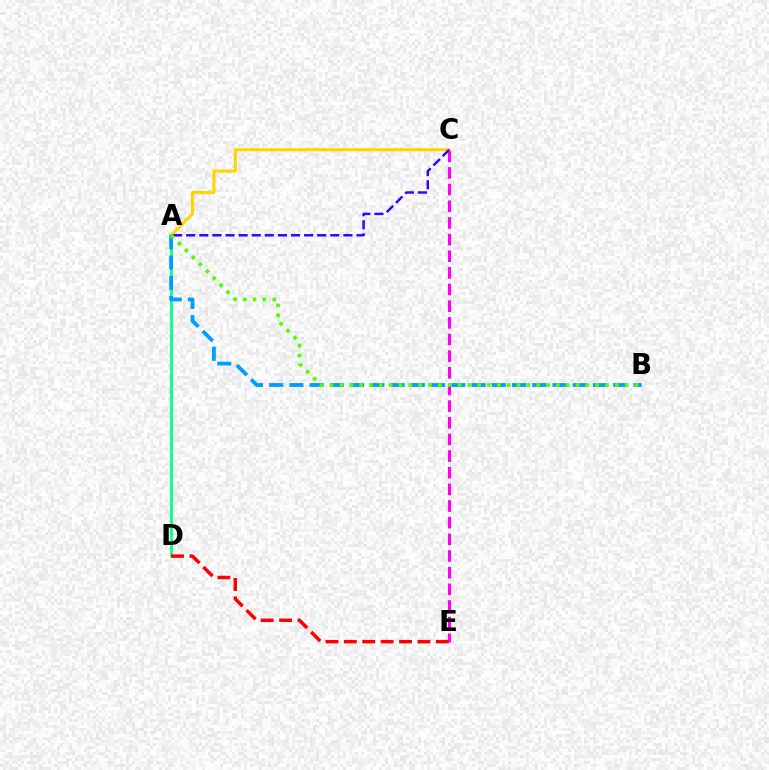{('C', 'E'): [{'color': '#ff00ed', 'line_style': 'dashed', 'thickness': 2.26}], ('A', 'C'): [{'color': '#ffd500', 'line_style': 'solid', 'thickness': 2.21}, {'color': '#3700ff', 'line_style': 'dashed', 'thickness': 1.78}], ('A', 'D'): [{'color': '#00ff86', 'line_style': 'solid', 'thickness': 1.95}], ('A', 'B'): [{'color': '#009eff', 'line_style': 'dashed', 'thickness': 2.75}, {'color': '#4fff00', 'line_style': 'dotted', 'thickness': 2.67}], ('D', 'E'): [{'color': '#ff0000', 'line_style': 'dashed', 'thickness': 2.5}]}